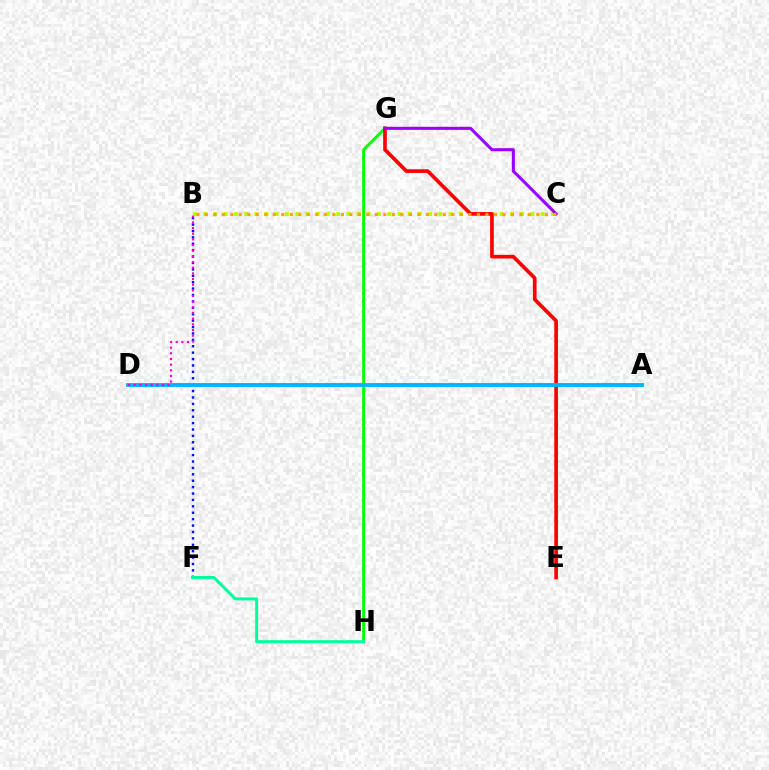{('G', 'H'): [{'color': '#08ff00', 'line_style': 'solid', 'thickness': 2.15}], ('B', 'C'): [{'color': '#b3ff00', 'line_style': 'dotted', 'thickness': 2.78}, {'color': '#ffa500', 'line_style': 'dotted', 'thickness': 2.31}], ('E', 'G'): [{'color': '#ff0000', 'line_style': 'solid', 'thickness': 2.65}], ('B', 'F'): [{'color': '#0010ff', 'line_style': 'dotted', 'thickness': 1.74}], ('C', 'G'): [{'color': '#9b00ff', 'line_style': 'solid', 'thickness': 2.2}], ('A', 'D'): [{'color': '#00b5ff', 'line_style': 'solid', 'thickness': 2.81}], ('B', 'D'): [{'color': '#ff00bd', 'line_style': 'dotted', 'thickness': 1.54}], ('F', 'H'): [{'color': '#00ff9d', 'line_style': 'solid', 'thickness': 2.16}]}